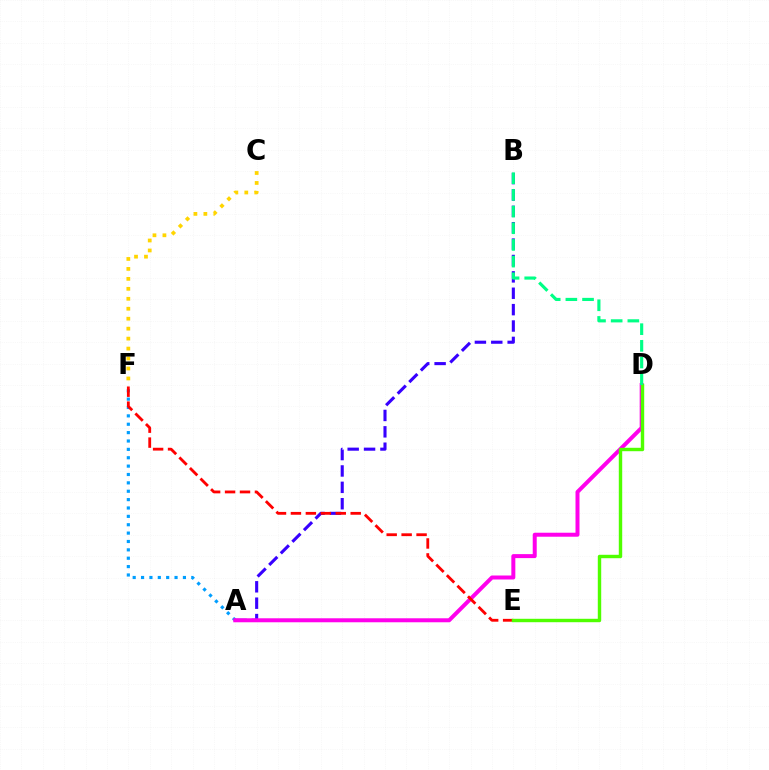{('A', 'F'): [{'color': '#009eff', 'line_style': 'dotted', 'thickness': 2.28}], ('A', 'B'): [{'color': '#3700ff', 'line_style': 'dashed', 'thickness': 2.23}], ('A', 'D'): [{'color': '#ff00ed', 'line_style': 'solid', 'thickness': 2.87}], ('E', 'F'): [{'color': '#ff0000', 'line_style': 'dashed', 'thickness': 2.03}], ('D', 'E'): [{'color': '#4fff00', 'line_style': 'solid', 'thickness': 2.46}], ('C', 'F'): [{'color': '#ffd500', 'line_style': 'dotted', 'thickness': 2.71}], ('B', 'D'): [{'color': '#00ff86', 'line_style': 'dashed', 'thickness': 2.26}]}